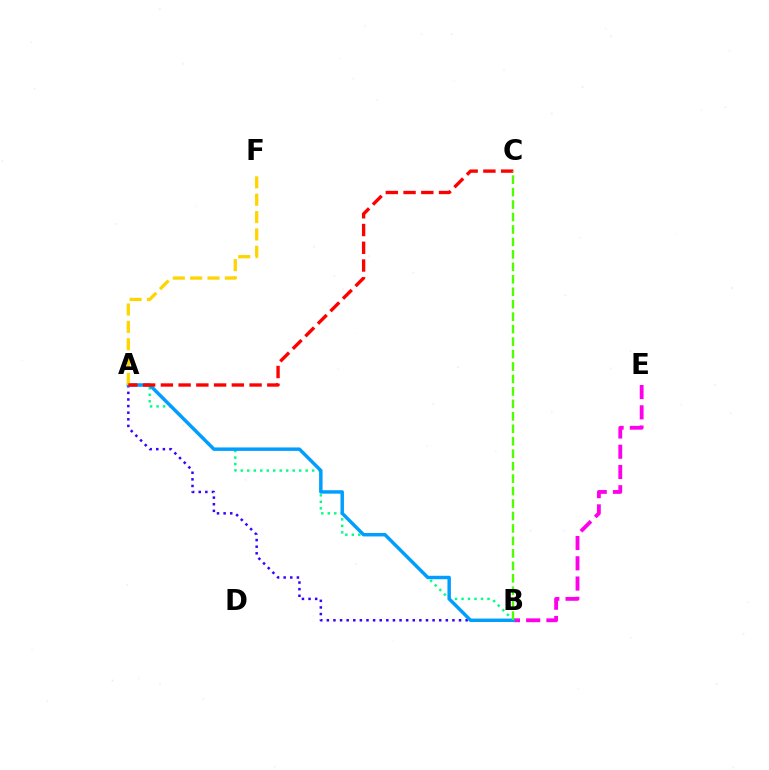{('B', 'E'): [{'color': '#ff00ed', 'line_style': 'dashed', 'thickness': 2.75}], ('A', 'B'): [{'color': '#00ff86', 'line_style': 'dotted', 'thickness': 1.76}, {'color': '#3700ff', 'line_style': 'dotted', 'thickness': 1.8}, {'color': '#009eff', 'line_style': 'solid', 'thickness': 2.48}], ('A', 'F'): [{'color': '#ffd500', 'line_style': 'dashed', 'thickness': 2.36}], ('A', 'C'): [{'color': '#ff0000', 'line_style': 'dashed', 'thickness': 2.41}], ('B', 'C'): [{'color': '#4fff00', 'line_style': 'dashed', 'thickness': 1.69}]}